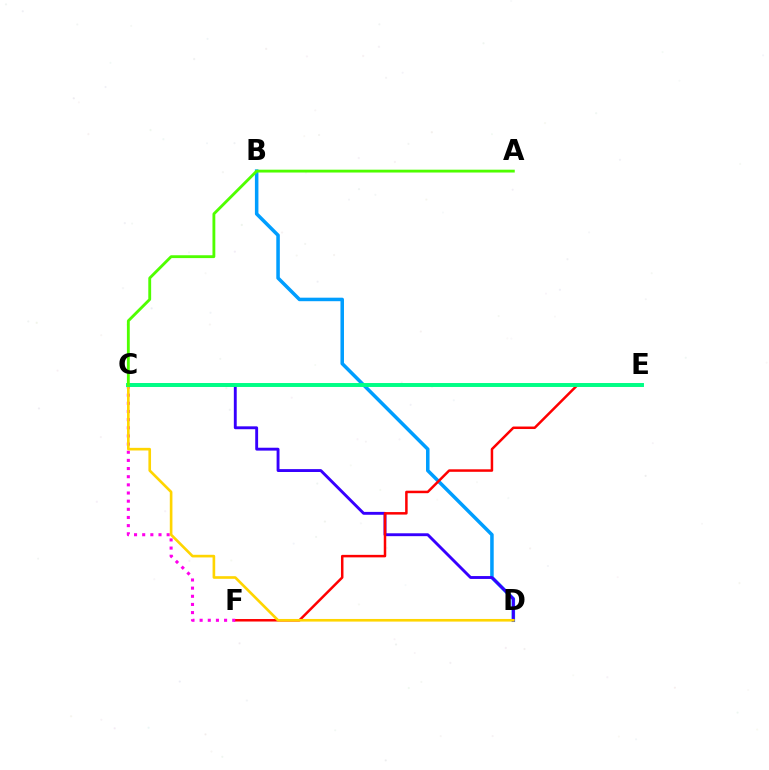{('B', 'D'): [{'color': '#009eff', 'line_style': 'solid', 'thickness': 2.54}], ('C', 'D'): [{'color': '#3700ff', 'line_style': 'solid', 'thickness': 2.08}, {'color': '#ffd500', 'line_style': 'solid', 'thickness': 1.9}], ('E', 'F'): [{'color': '#ff0000', 'line_style': 'solid', 'thickness': 1.8}], ('C', 'F'): [{'color': '#ff00ed', 'line_style': 'dotted', 'thickness': 2.22}], ('C', 'E'): [{'color': '#00ff86', 'line_style': 'solid', 'thickness': 2.83}], ('A', 'C'): [{'color': '#4fff00', 'line_style': 'solid', 'thickness': 2.05}]}